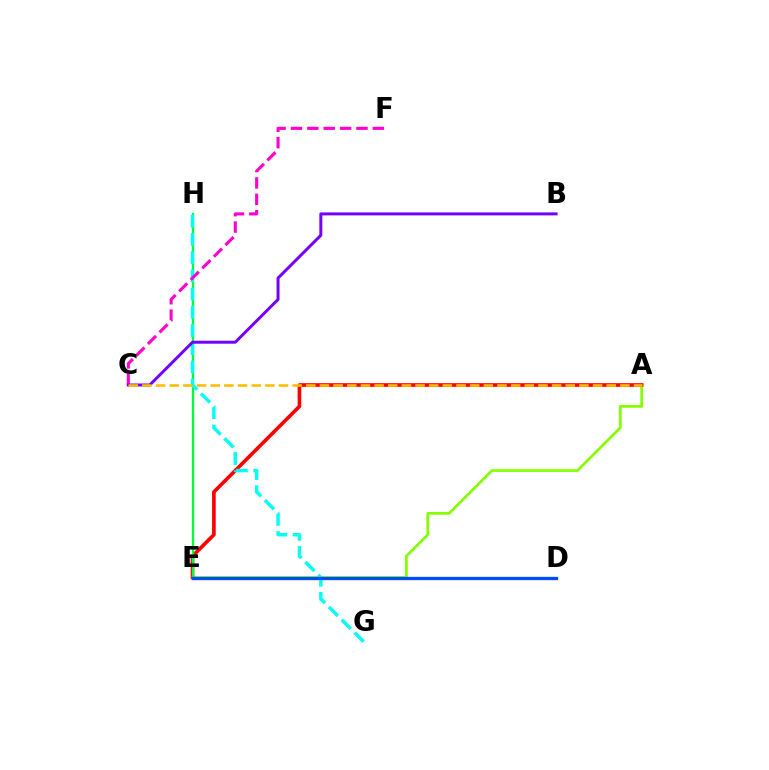{('A', 'E'): [{'color': '#84ff00', 'line_style': 'solid', 'thickness': 1.97}, {'color': '#ff0000', 'line_style': 'solid', 'thickness': 2.62}], ('E', 'H'): [{'color': '#00ff39', 'line_style': 'solid', 'thickness': 1.67}], ('G', 'H'): [{'color': '#00fff6', 'line_style': 'dashed', 'thickness': 2.47}], ('D', 'E'): [{'color': '#004bff', 'line_style': 'solid', 'thickness': 2.38}], ('C', 'F'): [{'color': '#ff00cf', 'line_style': 'dashed', 'thickness': 2.22}], ('B', 'C'): [{'color': '#7200ff', 'line_style': 'solid', 'thickness': 2.14}], ('A', 'C'): [{'color': '#ffbd00', 'line_style': 'dashed', 'thickness': 1.86}]}